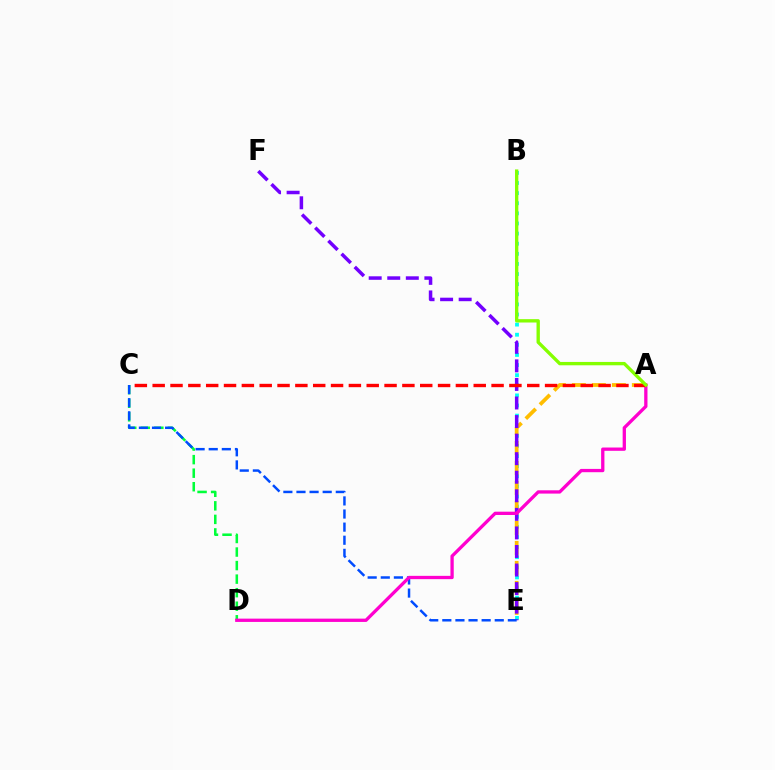{('B', 'E'): [{'color': '#00fff6', 'line_style': 'dotted', 'thickness': 2.75}], ('C', 'D'): [{'color': '#00ff39', 'line_style': 'dashed', 'thickness': 1.84}], ('A', 'E'): [{'color': '#ffbd00', 'line_style': 'dashed', 'thickness': 2.72}], ('E', 'F'): [{'color': '#7200ff', 'line_style': 'dashed', 'thickness': 2.52}], ('C', 'E'): [{'color': '#004bff', 'line_style': 'dashed', 'thickness': 1.78}], ('A', 'D'): [{'color': '#ff00cf', 'line_style': 'solid', 'thickness': 2.37}], ('A', 'C'): [{'color': '#ff0000', 'line_style': 'dashed', 'thickness': 2.42}], ('A', 'B'): [{'color': '#84ff00', 'line_style': 'solid', 'thickness': 2.41}]}